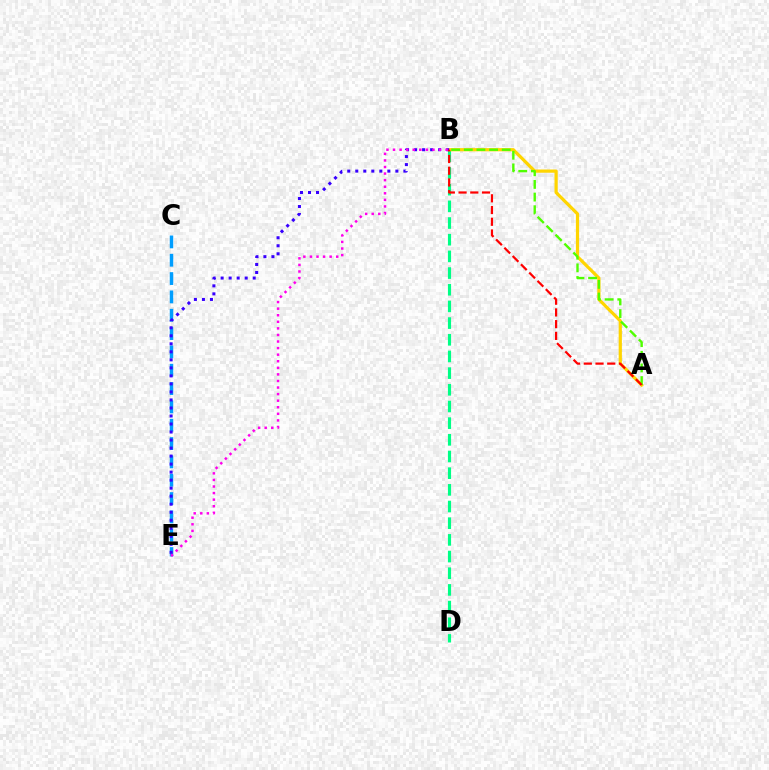{('B', 'D'): [{'color': '#00ff86', 'line_style': 'dashed', 'thickness': 2.27}], ('A', 'B'): [{'color': '#ffd500', 'line_style': 'solid', 'thickness': 2.31}, {'color': '#4fff00', 'line_style': 'dashed', 'thickness': 1.72}, {'color': '#ff0000', 'line_style': 'dashed', 'thickness': 1.59}], ('C', 'E'): [{'color': '#009eff', 'line_style': 'dashed', 'thickness': 2.49}], ('B', 'E'): [{'color': '#3700ff', 'line_style': 'dotted', 'thickness': 2.18}, {'color': '#ff00ed', 'line_style': 'dotted', 'thickness': 1.79}]}